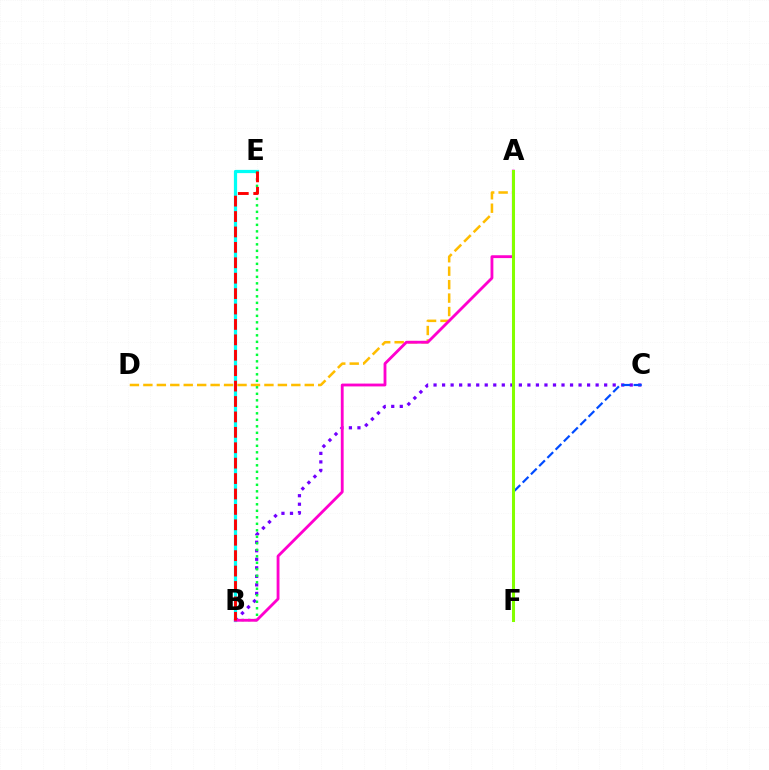{('A', 'D'): [{'color': '#ffbd00', 'line_style': 'dashed', 'thickness': 1.83}], ('B', 'C'): [{'color': '#7200ff', 'line_style': 'dotted', 'thickness': 2.32}], ('B', 'E'): [{'color': '#00fff6', 'line_style': 'solid', 'thickness': 2.33}, {'color': '#00ff39', 'line_style': 'dotted', 'thickness': 1.77}, {'color': '#ff0000', 'line_style': 'dashed', 'thickness': 2.09}], ('C', 'F'): [{'color': '#004bff', 'line_style': 'dashed', 'thickness': 1.58}], ('A', 'B'): [{'color': '#ff00cf', 'line_style': 'solid', 'thickness': 2.04}], ('A', 'F'): [{'color': '#84ff00', 'line_style': 'solid', 'thickness': 2.19}]}